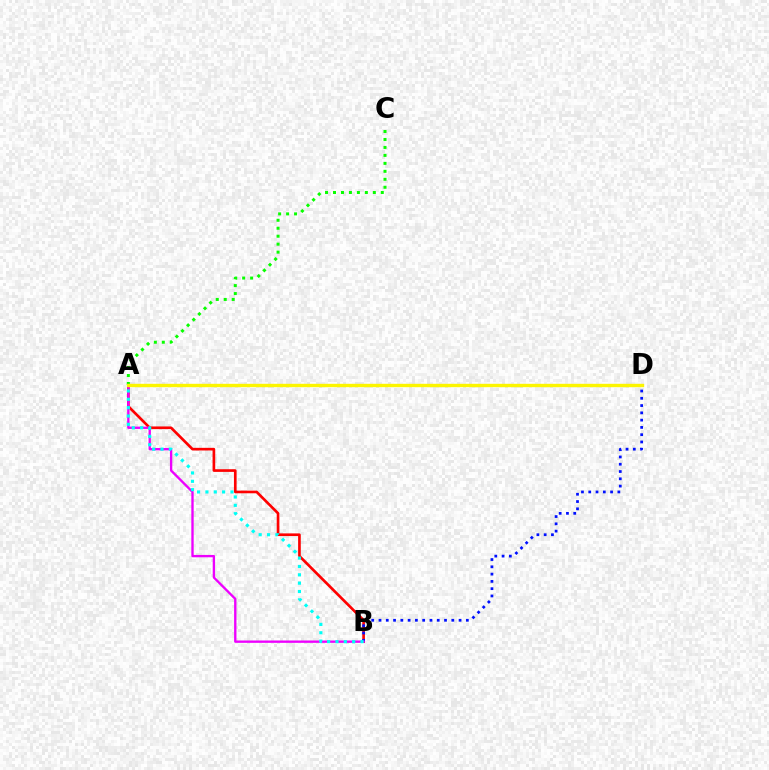{('A', 'B'): [{'color': '#ff0000', 'line_style': 'solid', 'thickness': 1.92}, {'color': '#ee00ff', 'line_style': 'solid', 'thickness': 1.69}, {'color': '#00fff6', 'line_style': 'dotted', 'thickness': 2.27}], ('B', 'D'): [{'color': '#0010ff', 'line_style': 'dotted', 'thickness': 1.98}], ('A', 'C'): [{'color': '#08ff00', 'line_style': 'dotted', 'thickness': 2.16}], ('A', 'D'): [{'color': '#fcf500', 'line_style': 'solid', 'thickness': 2.44}]}